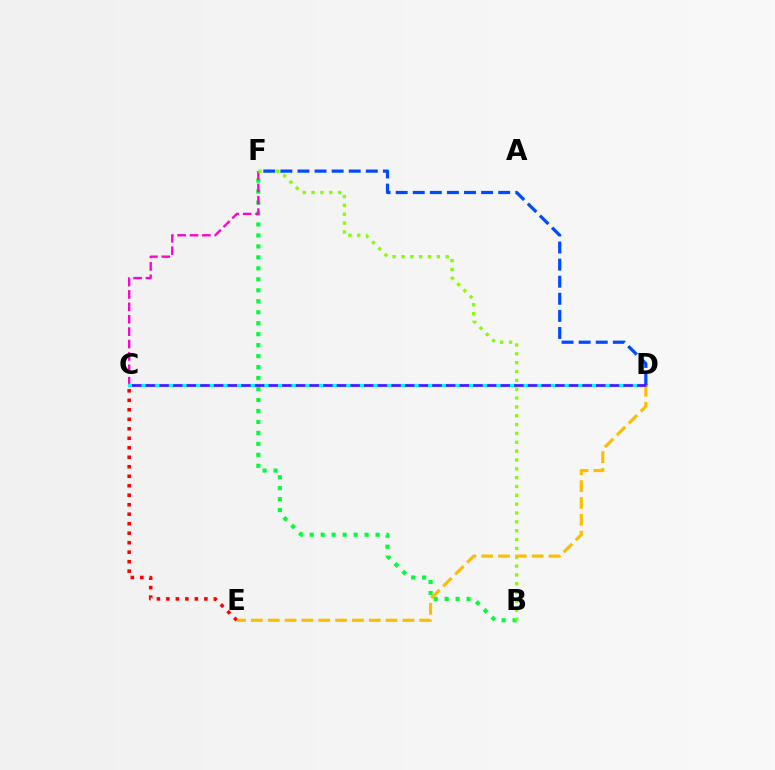{('B', 'F'): [{'color': '#00ff39', 'line_style': 'dotted', 'thickness': 2.98}, {'color': '#84ff00', 'line_style': 'dotted', 'thickness': 2.4}], ('C', 'F'): [{'color': '#ff00cf', 'line_style': 'dashed', 'thickness': 1.68}], ('C', 'D'): [{'color': '#00fff6', 'line_style': 'solid', 'thickness': 2.38}, {'color': '#7200ff', 'line_style': 'dashed', 'thickness': 1.85}], ('C', 'E'): [{'color': '#ff0000', 'line_style': 'dotted', 'thickness': 2.58}], ('D', 'E'): [{'color': '#ffbd00', 'line_style': 'dashed', 'thickness': 2.29}], ('D', 'F'): [{'color': '#004bff', 'line_style': 'dashed', 'thickness': 2.32}]}